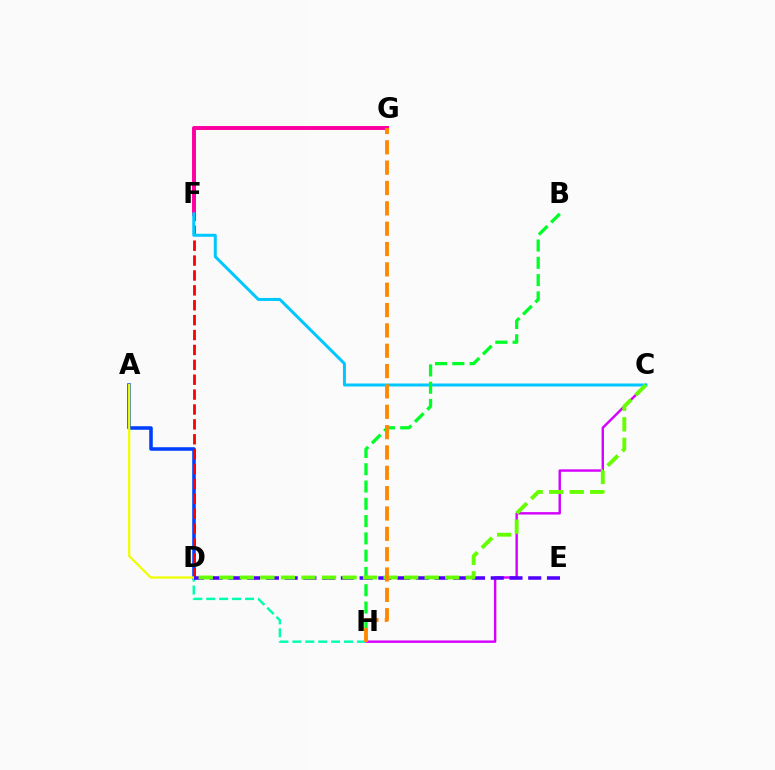{('A', 'D'): [{'color': '#003fff', 'line_style': 'solid', 'thickness': 2.56}, {'color': '#eeff00', 'line_style': 'solid', 'thickness': 1.61}], ('F', 'G'): [{'color': '#ff00a0', 'line_style': 'solid', 'thickness': 2.84}], ('D', 'F'): [{'color': '#ff0000', 'line_style': 'dashed', 'thickness': 2.02}], ('C', 'H'): [{'color': '#d600ff', 'line_style': 'solid', 'thickness': 1.74}], ('D', 'H'): [{'color': '#00ffaf', 'line_style': 'dashed', 'thickness': 1.76}], ('C', 'F'): [{'color': '#00c7ff', 'line_style': 'solid', 'thickness': 2.16}], ('B', 'H'): [{'color': '#00ff27', 'line_style': 'dashed', 'thickness': 2.35}], ('D', 'E'): [{'color': '#4f00ff', 'line_style': 'dashed', 'thickness': 2.55}], ('C', 'D'): [{'color': '#66ff00', 'line_style': 'dashed', 'thickness': 2.79}], ('G', 'H'): [{'color': '#ff8800', 'line_style': 'dashed', 'thickness': 2.76}]}